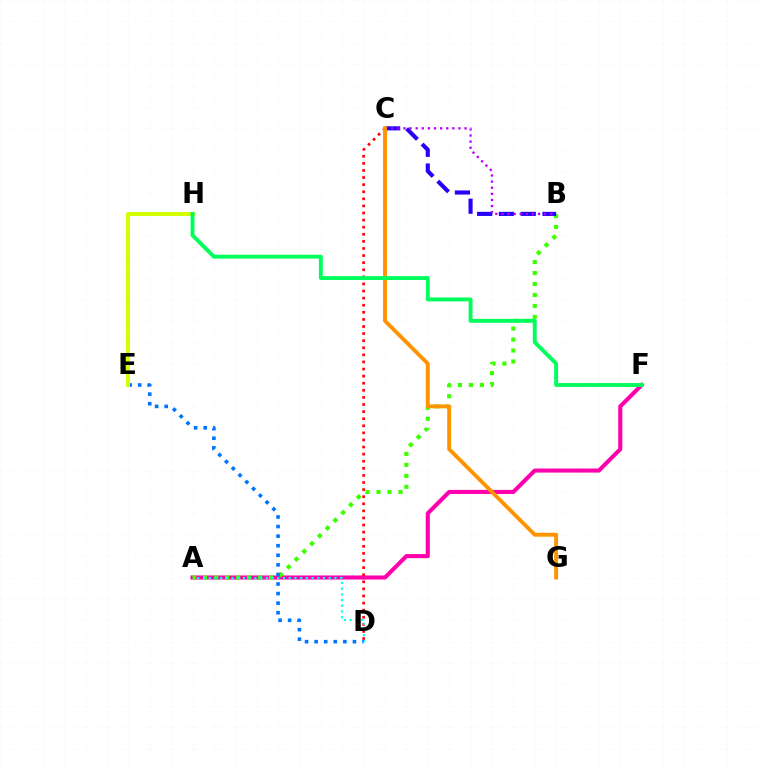{('A', 'F'): [{'color': '#ff00ac', 'line_style': 'solid', 'thickness': 2.94}], ('A', 'B'): [{'color': '#3dff00', 'line_style': 'dotted', 'thickness': 2.99}], ('C', 'D'): [{'color': '#ff0000', 'line_style': 'dotted', 'thickness': 1.93}], ('A', 'D'): [{'color': '#00fff6', 'line_style': 'dotted', 'thickness': 1.55}], ('D', 'E'): [{'color': '#0074ff', 'line_style': 'dotted', 'thickness': 2.6}], ('B', 'C'): [{'color': '#2500ff', 'line_style': 'dashed', 'thickness': 2.96}, {'color': '#b900ff', 'line_style': 'dotted', 'thickness': 1.66}], ('E', 'H'): [{'color': '#d1ff00', 'line_style': 'solid', 'thickness': 2.83}], ('C', 'G'): [{'color': '#ff9400', 'line_style': 'solid', 'thickness': 2.82}], ('F', 'H'): [{'color': '#00ff5c', 'line_style': 'solid', 'thickness': 2.8}]}